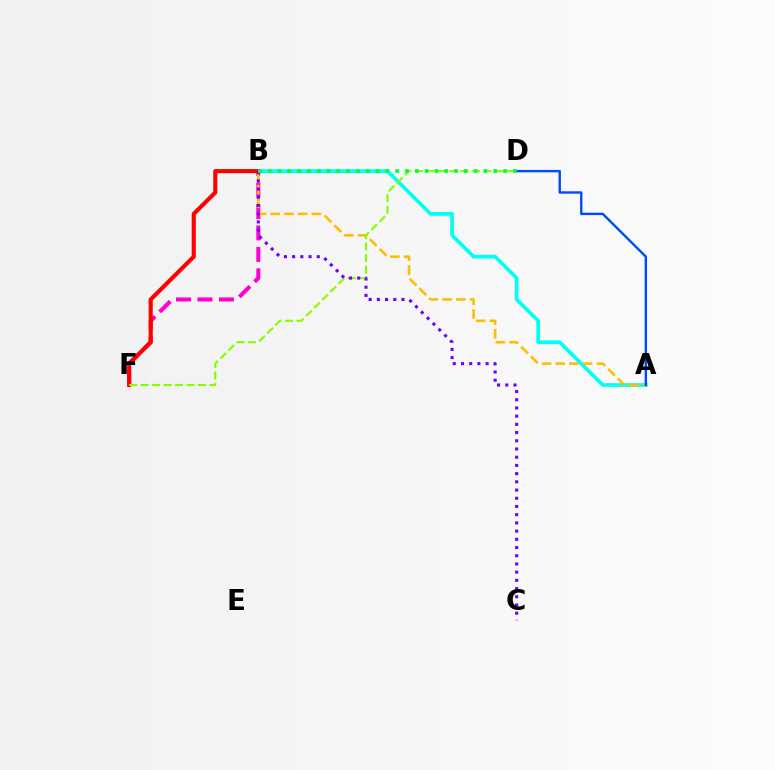{('A', 'B'): [{'color': '#00fff6', 'line_style': 'solid', 'thickness': 2.67}, {'color': '#ffbd00', 'line_style': 'dashed', 'thickness': 1.86}], ('B', 'F'): [{'color': '#ff00cf', 'line_style': 'dashed', 'thickness': 2.91}, {'color': '#ff0000', 'line_style': 'solid', 'thickness': 2.96}], ('D', 'F'): [{'color': '#84ff00', 'line_style': 'dashed', 'thickness': 1.56}], ('B', 'C'): [{'color': '#7200ff', 'line_style': 'dotted', 'thickness': 2.23}], ('A', 'D'): [{'color': '#004bff', 'line_style': 'solid', 'thickness': 1.73}], ('B', 'D'): [{'color': '#00ff39', 'line_style': 'dotted', 'thickness': 2.66}]}